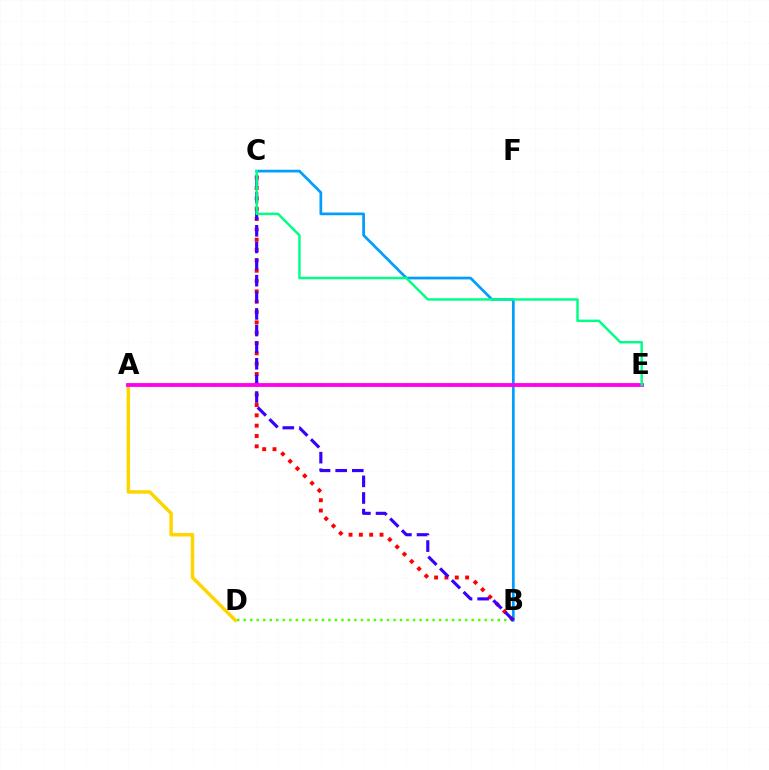{('B', 'C'): [{'color': '#009eff', 'line_style': 'solid', 'thickness': 1.96}, {'color': '#ff0000', 'line_style': 'dotted', 'thickness': 2.81}, {'color': '#3700ff', 'line_style': 'dashed', 'thickness': 2.26}], ('A', 'D'): [{'color': '#ffd500', 'line_style': 'solid', 'thickness': 2.51}], ('B', 'D'): [{'color': '#4fff00', 'line_style': 'dotted', 'thickness': 1.77}], ('A', 'E'): [{'color': '#ff00ed', 'line_style': 'solid', 'thickness': 2.77}], ('C', 'E'): [{'color': '#00ff86', 'line_style': 'solid', 'thickness': 1.78}]}